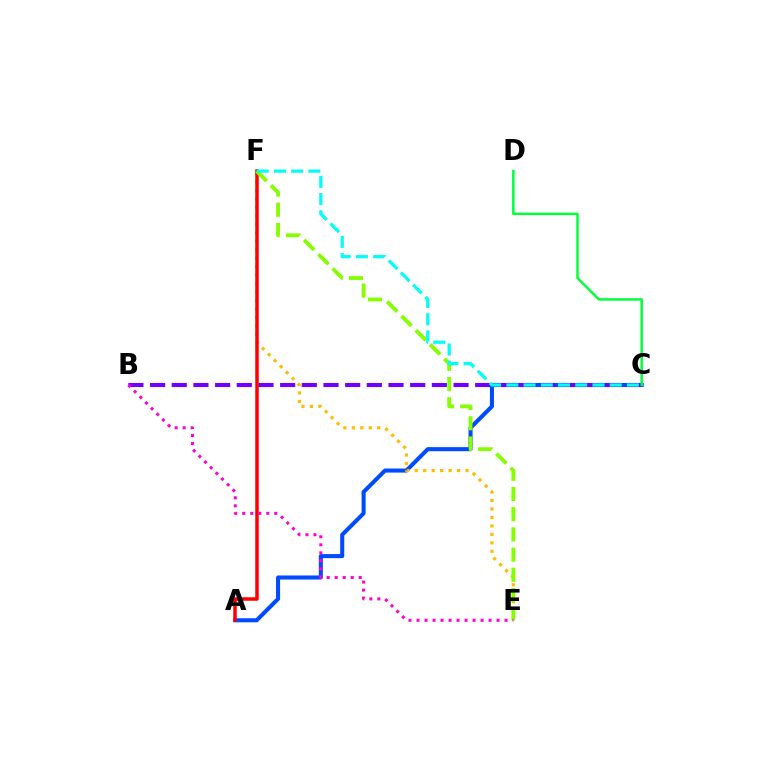{('A', 'C'): [{'color': '#004bff', 'line_style': 'solid', 'thickness': 2.92}], ('B', 'C'): [{'color': '#7200ff', 'line_style': 'dashed', 'thickness': 2.94}], ('E', 'F'): [{'color': '#ffbd00', 'line_style': 'dotted', 'thickness': 2.3}, {'color': '#84ff00', 'line_style': 'dashed', 'thickness': 2.74}], ('A', 'F'): [{'color': '#ff0000', 'line_style': 'solid', 'thickness': 2.53}], ('C', 'D'): [{'color': '#00ff39', 'line_style': 'solid', 'thickness': 1.77}], ('C', 'F'): [{'color': '#00fff6', 'line_style': 'dashed', 'thickness': 2.34}], ('B', 'E'): [{'color': '#ff00cf', 'line_style': 'dotted', 'thickness': 2.17}]}